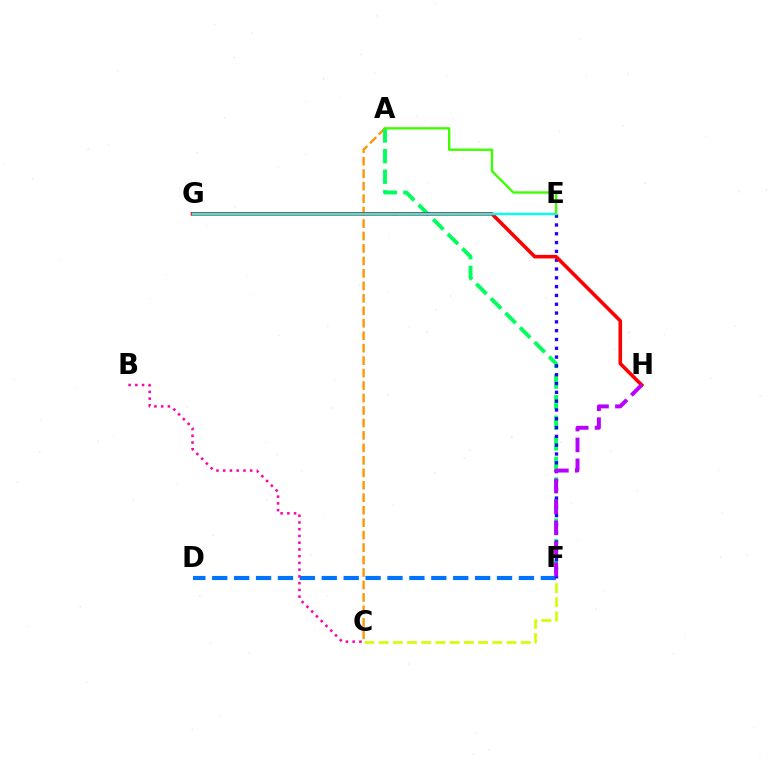{('A', 'C'): [{'color': '#ff9400', 'line_style': 'dashed', 'thickness': 1.69}], ('A', 'F'): [{'color': '#00ff5c', 'line_style': 'dashed', 'thickness': 2.8}], ('D', 'F'): [{'color': '#0074ff', 'line_style': 'dashed', 'thickness': 2.98}], ('E', 'F'): [{'color': '#2500ff', 'line_style': 'dotted', 'thickness': 2.39}], ('B', 'C'): [{'color': '#ff00ac', 'line_style': 'dotted', 'thickness': 1.83}], ('C', 'F'): [{'color': '#d1ff00', 'line_style': 'dashed', 'thickness': 1.93}], ('G', 'H'): [{'color': '#ff0000', 'line_style': 'solid', 'thickness': 2.58}], ('E', 'G'): [{'color': '#00fff6', 'line_style': 'solid', 'thickness': 1.72}], ('F', 'H'): [{'color': '#b900ff', 'line_style': 'dashed', 'thickness': 2.83}], ('A', 'E'): [{'color': '#3dff00', 'line_style': 'solid', 'thickness': 1.7}]}